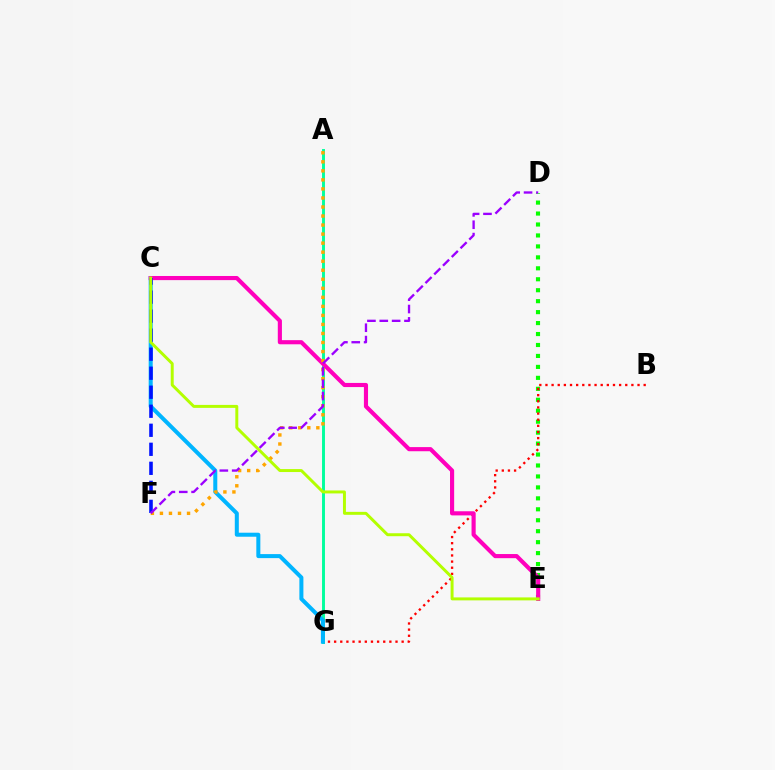{('D', 'E'): [{'color': '#08ff00', 'line_style': 'dotted', 'thickness': 2.98}], ('B', 'G'): [{'color': '#ff0000', 'line_style': 'dotted', 'thickness': 1.67}], ('A', 'G'): [{'color': '#00ff9d', 'line_style': 'solid', 'thickness': 2.1}], ('C', 'G'): [{'color': '#00b5ff', 'line_style': 'solid', 'thickness': 2.89}], ('C', 'E'): [{'color': '#ff00bd', 'line_style': 'solid', 'thickness': 2.98}, {'color': '#b3ff00', 'line_style': 'solid', 'thickness': 2.13}], ('C', 'F'): [{'color': '#0010ff', 'line_style': 'dashed', 'thickness': 2.58}], ('A', 'F'): [{'color': '#ffa500', 'line_style': 'dotted', 'thickness': 2.45}], ('D', 'F'): [{'color': '#9b00ff', 'line_style': 'dashed', 'thickness': 1.68}]}